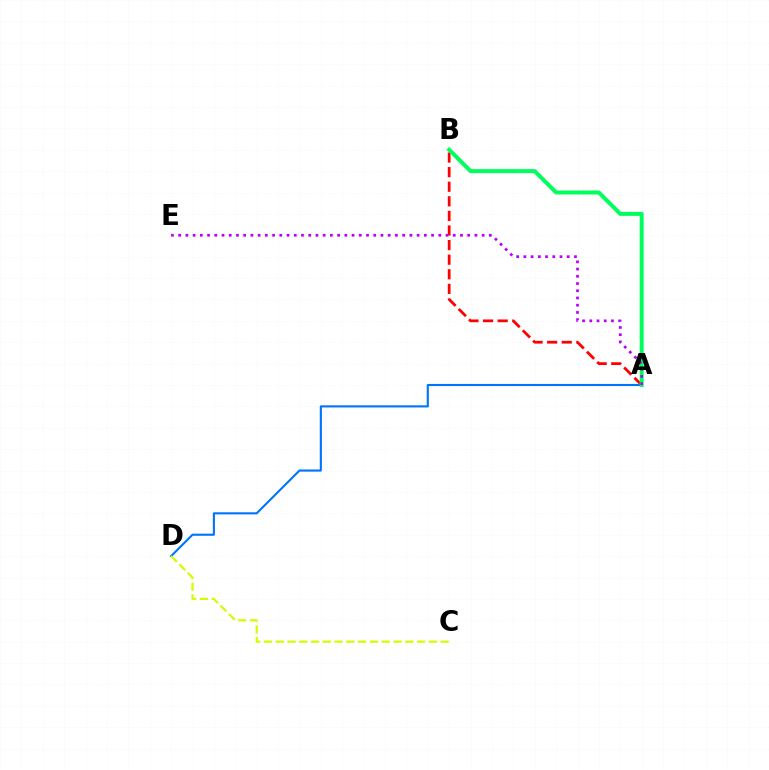{('A', 'B'): [{'color': '#ff0000', 'line_style': 'dashed', 'thickness': 1.98}, {'color': '#00ff5c', 'line_style': 'solid', 'thickness': 2.87}], ('A', 'D'): [{'color': '#0074ff', 'line_style': 'solid', 'thickness': 1.53}], ('C', 'D'): [{'color': '#d1ff00', 'line_style': 'dashed', 'thickness': 1.6}], ('A', 'E'): [{'color': '#b900ff', 'line_style': 'dotted', 'thickness': 1.96}]}